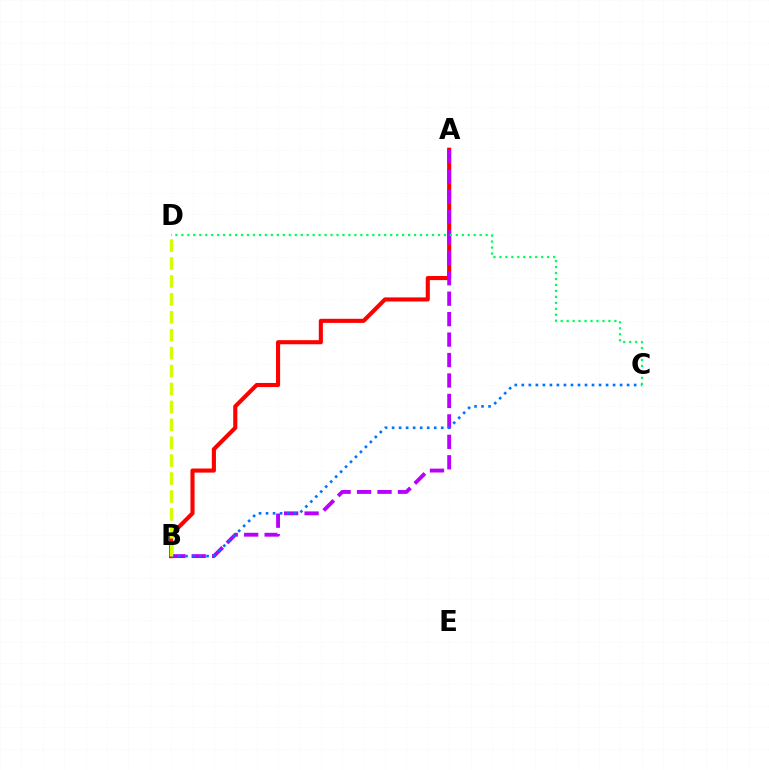{('A', 'B'): [{'color': '#ff0000', 'line_style': 'solid', 'thickness': 2.95}, {'color': '#b900ff', 'line_style': 'dashed', 'thickness': 2.78}], ('B', 'C'): [{'color': '#0074ff', 'line_style': 'dotted', 'thickness': 1.91}], ('B', 'D'): [{'color': '#d1ff00', 'line_style': 'dashed', 'thickness': 2.43}], ('C', 'D'): [{'color': '#00ff5c', 'line_style': 'dotted', 'thickness': 1.62}]}